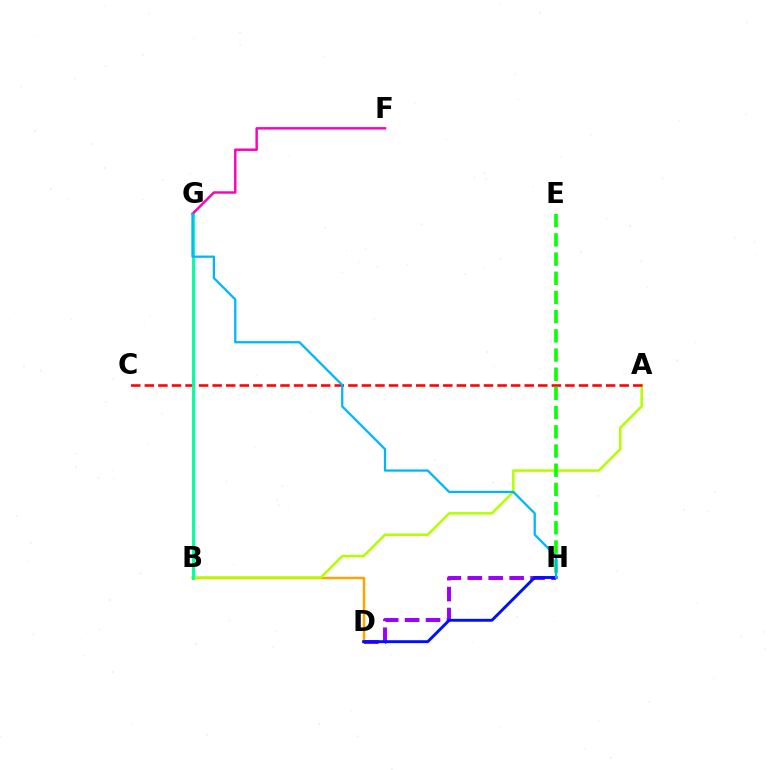{('B', 'D'): [{'color': '#ffa500', 'line_style': 'solid', 'thickness': 1.78}], ('D', 'H'): [{'color': '#9b00ff', 'line_style': 'dashed', 'thickness': 2.84}, {'color': '#0010ff', 'line_style': 'solid', 'thickness': 2.09}], ('A', 'B'): [{'color': '#b3ff00', 'line_style': 'solid', 'thickness': 1.83}], ('A', 'C'): [{'color': '#ff0000', 'line_style': 'dashed', 'thickness': 1.84}], ('B', 'G'): [{'color': '#00ff9d', 'line_style': 'solid', 'thickness': 2.08}], ('E', 'H'): [{'color': '#08ff00', 'line_style': 'dashed', 'thickness': 2.61}], ('F', 'G'): [{'color': '#ff00bd', 'line_style': 'solid', 'thickness': 1.77}], ('G', 'H'): [{'color': '#00b5ff', 'line_style': 'solid', 'thickness': 1.63}]}